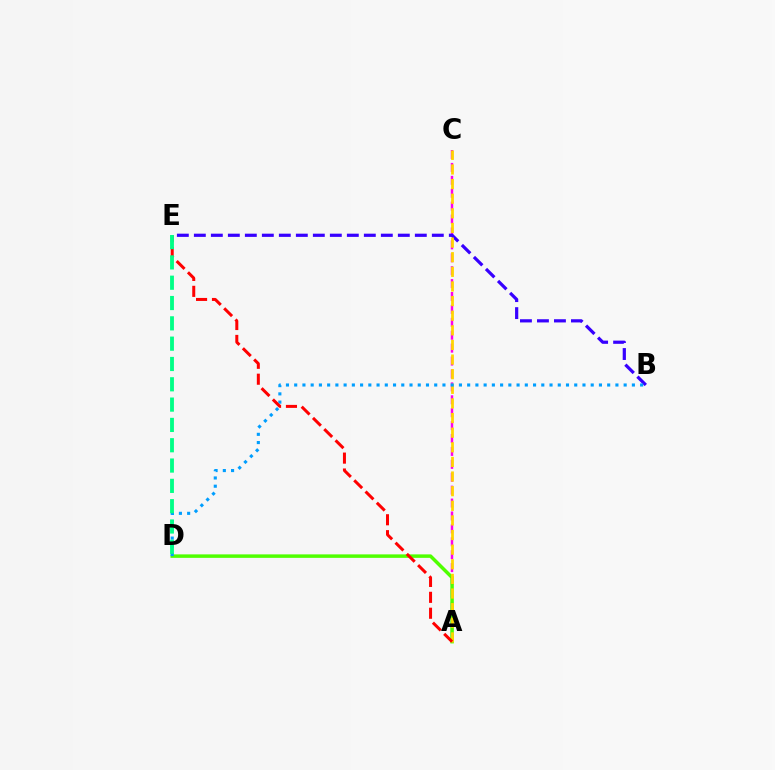{('A', 'C'): [{'color': '#ff00ed', 'line_style': 'dashed', 'thickness': 1.75}, {'color': '#ffd500', 'line_style': 'dashed', 'thickness': 1.99}], ('B', 'E'): [{'color': '#3700ff', 'line_style': 'dashed', 'thickness': 2.31}], ('A', 'D'): [{'color': '#4fff00', 'line_style': 'solid', 'thickness': 2.51}], ('B', 'D'): [{'color': '#009eff', 'line_style': 'dotted', 'thickness': 2.24}], ('A', 'E'): [{'color': '#ff0000', 'line_style': 'dashed', 'thickness': 2.16}], ('D', 'E'): [{'color': '#00ff86', 'line_style': 'dashed', 'thickness': 2.76}]}